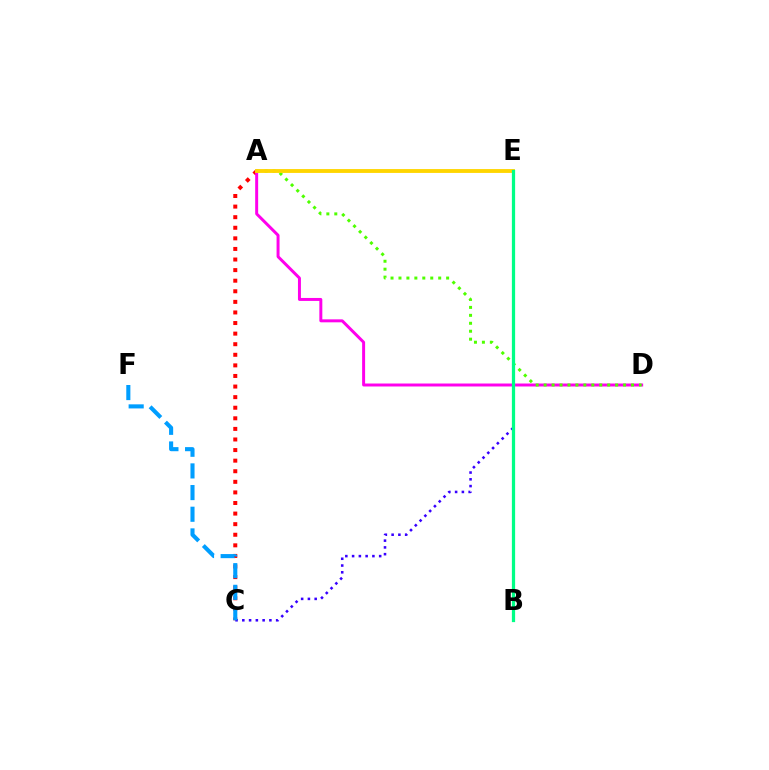{('A', 'C'): [{'color': '#ff0000', 'line_style': 'dotted', 'thickness': 2.88}], ('A', 'D'): [{'color': '#ff00ed', 'line_style': 'solid', 'thickness': 2.14}, {'color': '#4fff00', 'line_style': 'dotted', 'thickness': 2.16}], ('A', 'E'): [{'color': '#ffd500', 'line_style': 'solid', 'thickness': 2.77}], ('C', 'E'): [{'color': '#3700ff', 'line_style': 'dotted', 'thickness': 1.84}], ('C', 'F'): [{'color': '#009eff', 'line_style': 'dashed', 'thickness': 2.94}], ('B', 'E'): [{'color': '#00ff86', 'line_style': 'solid', 'thickness': 2.34}]}